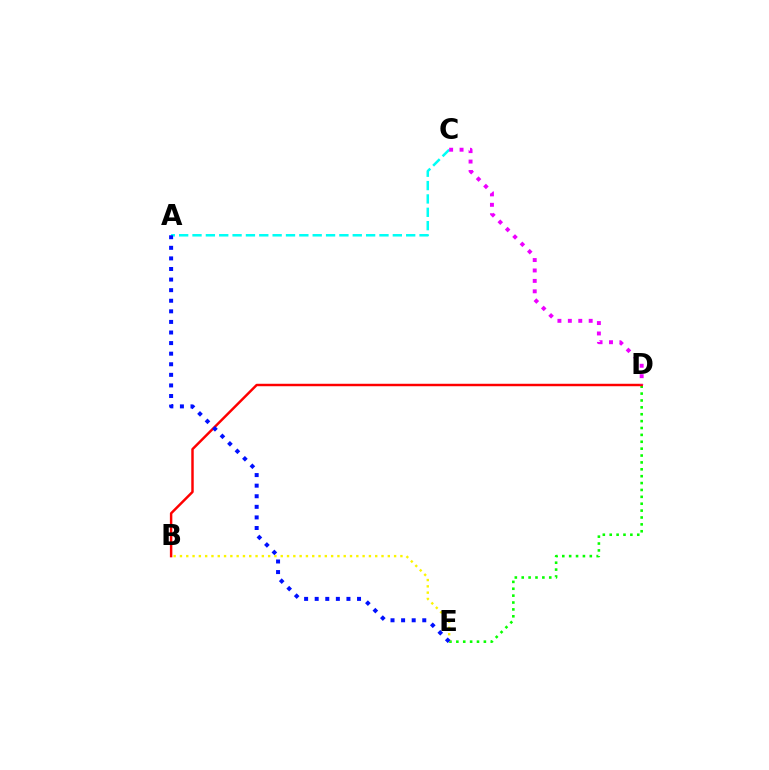{('D', 'E'): [{'color': '#08ff00', 'line_style': 'dotted', 'thickness': 1.87}], ('B', 'D'): [{'color': '#ff0000', 'line_style': 'solid', 'thickness': 1.77}], ('A', 'C'): [{'color': '#00fff6', 'line_style': 'dashed', 'thickness': 1.81}], ('B', 'E'): [{'color': '#fcf500', 'line_style': 'dotted', 'thickness': 1.71}], ('C', 'D'): [{'color': '#ee00ff', 'line_style': 'dotted', 'thickness': 2.83}], ('A', 'E'): [{'color': '#0010ff', 'line_style': 'dotted', 'thickness': 2.88}]}